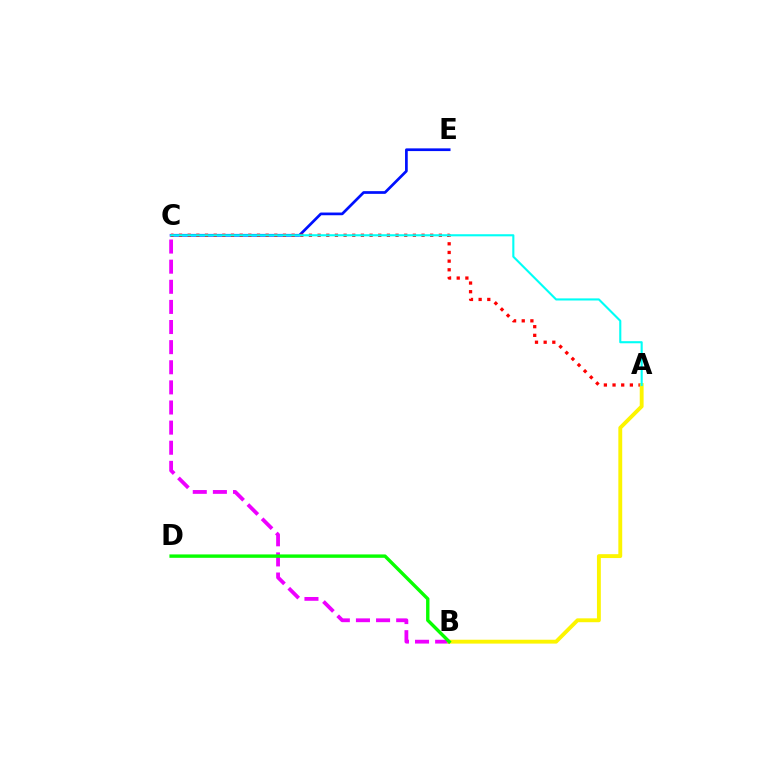{('B', 'C'): [{'color': '#ee00ff', 'line_style': 'dashed', 'thickness': 2.73}], ('C', 'E'): [{'color': '#0010ff', 'line_style': 'solid', 'thickness': 1.95}], ('A', 'C'): [{'color': '#ff0000', 'line_style': 'dotted', 'thickness': 2.35}, {'color': '#00fff6', 'line_style': 'solid', 'thickness': 1.52}], ('A', 'B'): [{'color': '#fcf500', 'line_style': 'solid', 'thickness': 2.79}], ('B', 'D'): [{'color': '#08ff00', 'line_style': 'solid', 'thickness': 2.44}]}